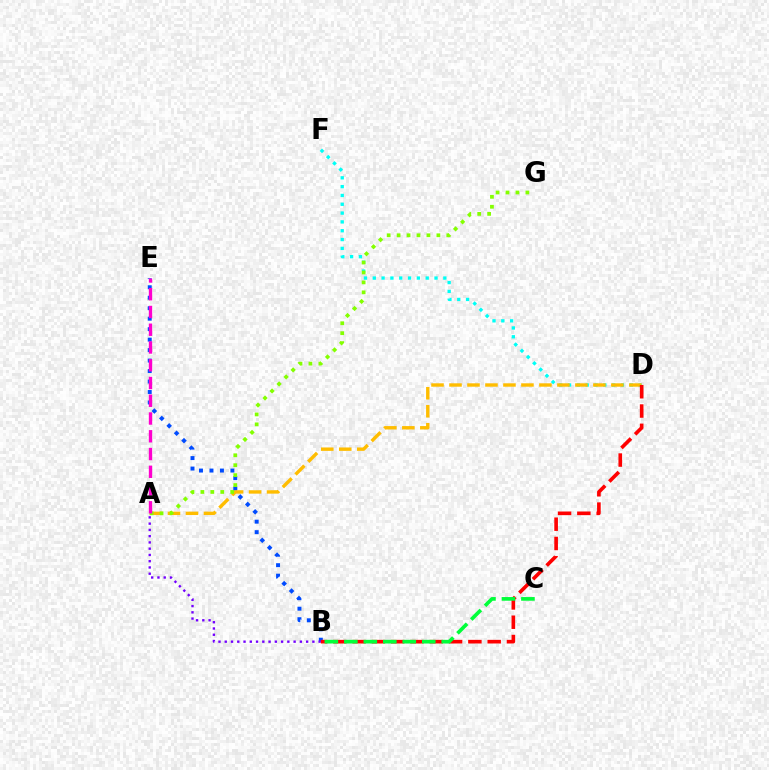{('D', 'F'): [{'color': '#00fff6', 'line_style': 'dotted', 'thickness': 2.4}], ('B', 'E'): [{'color': '#004bff', 'line_style': 'dotted', 'thickness': 2.85}], ('A', 'B'): [{'color': '#7200ff', 'line_style': 'dotted', 'thickness': 1.7}], ('A', 'D'): [{'color': '#ffbd00', 'line_style': 'dashed', 'thickness': 2.44}], ('B', 'D'): [{'color': '#ff0000', 'line_style': 'dashed', 'thickness': 2.62}], ('A', 'G'): [{'color': '#84ff00', 'line_style': 'dotted', 'thickness': 2.7}], ('A', 'E'): [{'color': '#ff00cf', 'line_style': 'dashed', 'thickness': 2.41}], ('B', 'C'): [{'color': '#00ff39', 'line_style': 'dashed', 'thickness': 2.65}]}